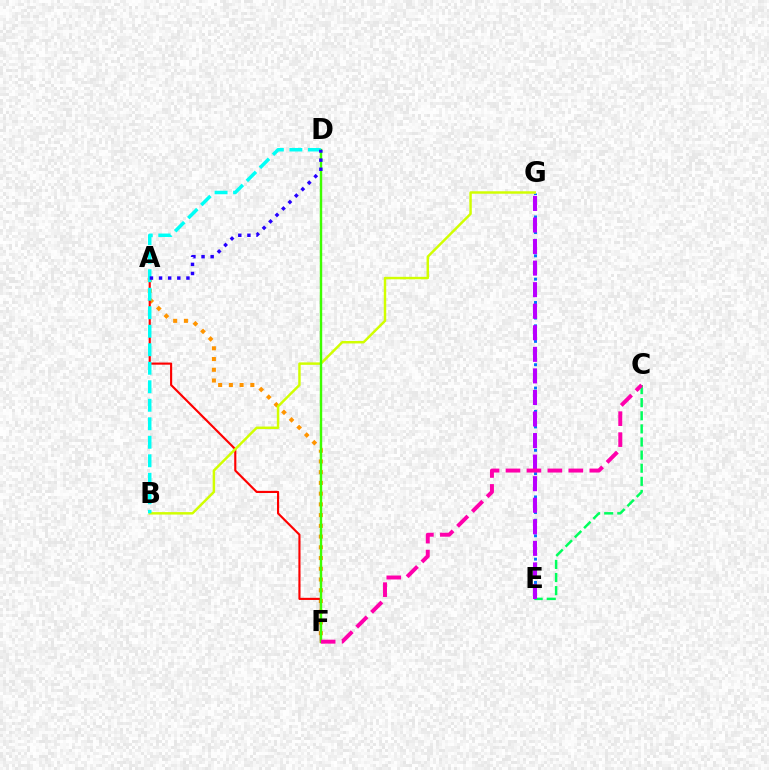{('E', 'G'): [{'color': '#0074ff', 'line_style': 'dotted', 'thickness': 2.11}, {'color': '#b900ff', 'line_style': 'dashed', 'thickness': 2.93}], ('A', 'F'): [{'color': '#ff9400', 'line_style': 'dotted', 'thickness': 2.92}, {'color': '#ff0000', 'line_style': 'solid', 'thickness': 1.54}], ('C', 'E'): [{'color': '#00ff5c', 'line_style': 'dashed', 'thickness': 1.78}], ('B', 'G'): [{'color': '#d1ff00', 'line_style': 'solid', 'thickness': 1.77}], ('D', 'F'): [{'color': '#3dff00', 'line_style': 'solid', 'thickness': 1.75}], ('B', 'D'): [{'color': '#00fff6', 'line_style': 'dashed', 'thickness': 2.51}], ('A', 'D'): [{'color': '#2500ff', 'line_style': 'dotted', 'thickness': 2.48}], ('C', 'F'): [{'color': '#ff00ac', 'line_style': 'dashed', 'thickness': 2.85}]}